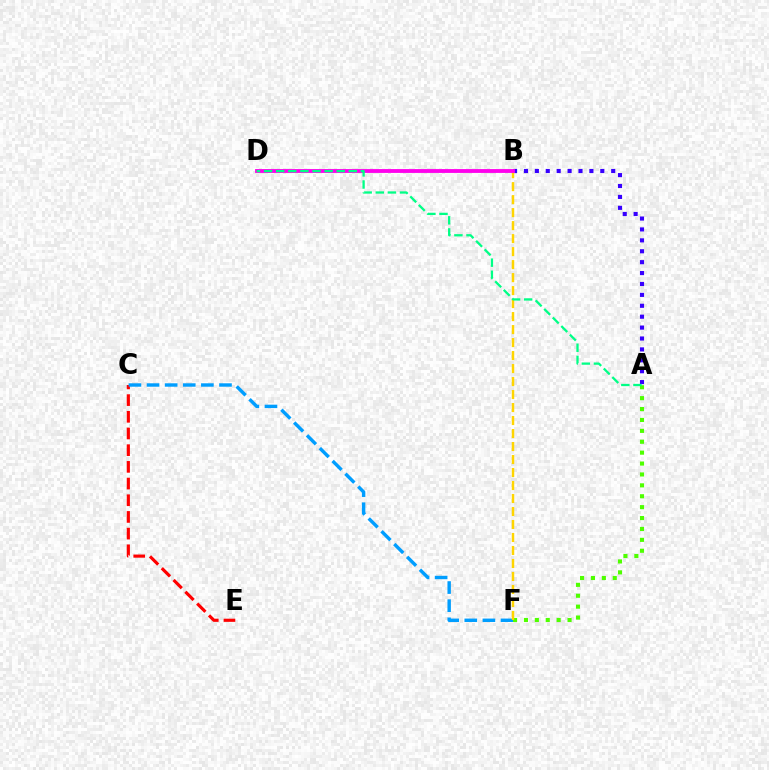{('C', 'E'): [{'color': '#ff0000', 'line_style': 'dashed', 'thickness': 2.27}], ('C', 'F'): [{'color': '#009eff', 'line_style': 'dashed', 'thickness': 2.46}], ('A', 'B'): [{'color': '#3700ff', 'line_style': 'dotted', 'thickness': 2.96}], ('A', 'F'): [{'color': '#4fff00', 'line_style': 'dotted', 'thickness': 2.96}], ('B', 'F'): [{'color': '#ffd500', 'line_style': 'dashed', 'thickness': 1.77}], ('B', 'D'): [{'color': '#ff00ed', 'line_style': 'solid', 'thickness': 2.76}], ('A', 'D'): [{'color': '#00ff86', 'line_style': 'dashed', 'thickness': 1.64}]}